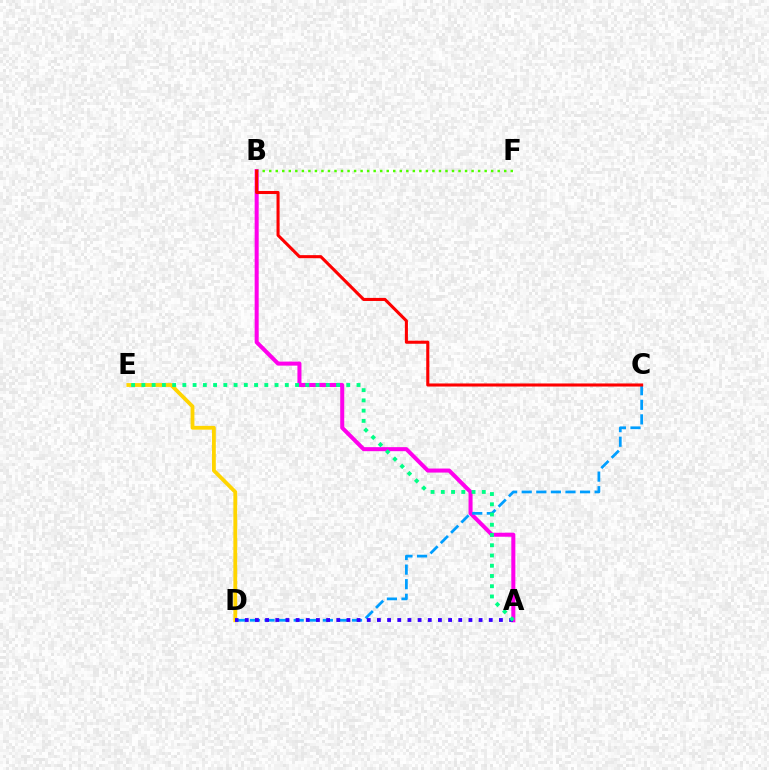{('A', 'B'): [{'color': '#ff00ed', 'line_style': 'solid', 'thickness': 2.9}], ('D', 'E'): [{'color': '#ffd500', 'line_style': 'solid', 'thickness': 2.74}], ('C', 'D'): [{'color': '#009eff', 'line_style': 'dashed', 'thickness': 1.98}], ('A', 'D'): [{'color': '#3700ff', 'line_style': 'dotted', 'thickness': 2.76}], ('A', 'E'): [{'color': '#00ff86', 'line_style': 'dotted', 'thickness': 2.78}], ('B', 'F'): [{'color': '#4fff00', 'line_style': 'dotted', 'thickness': 1.77}], ('B', 'C'): [{'color': '#ff0000', 'line_style': 'solid', 'thickness': 2.21}]}